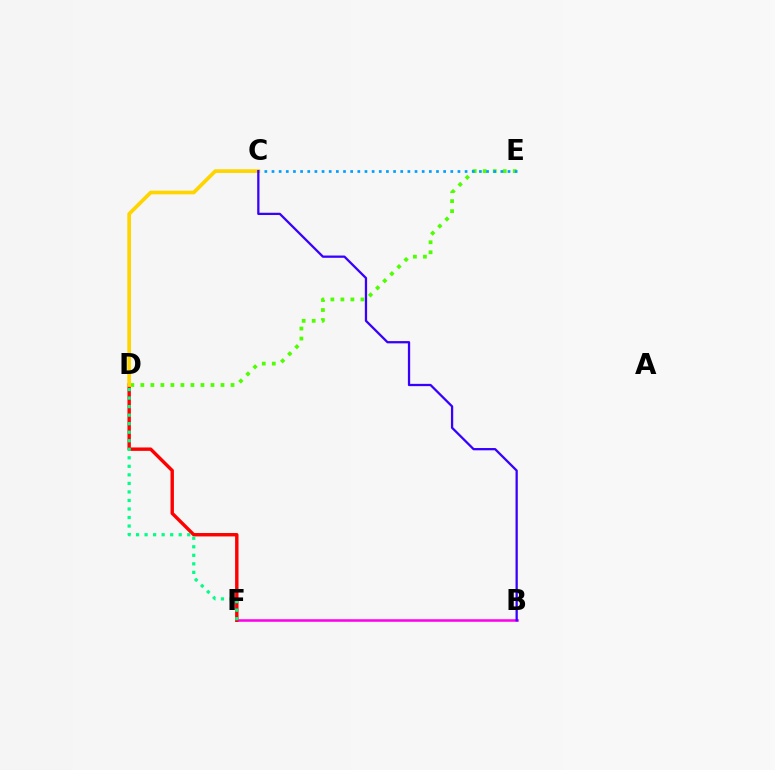{('B', 'F'): [{'color': '#ff00ed', 'line_style': 'solid', 'thickness': 1.84}], ('D', 'E'): [{'color': '#4fff00', 'line_style': 'dotted', 'thickness': 2.72}], ('D', 'F'): [{'color': '#ff0000', 'line_style': 'solid', 'thickness': 2.45}, {'color': '#00ff86', 'line_style': 'dotted', 'thickness': 2.32}], ('C', 'E'): [{'color': '#009eff', 'line_style': 'dotted', 'thickness': 1.94}], ('C', 'D'): [{'color': '#ffd500', 'line_style': 'solid', 'thickness': 2.66}], ('B', 'C'): [{'color': '#3700ff', 'line_style': 'solid', 'thickness': 1.64}]}